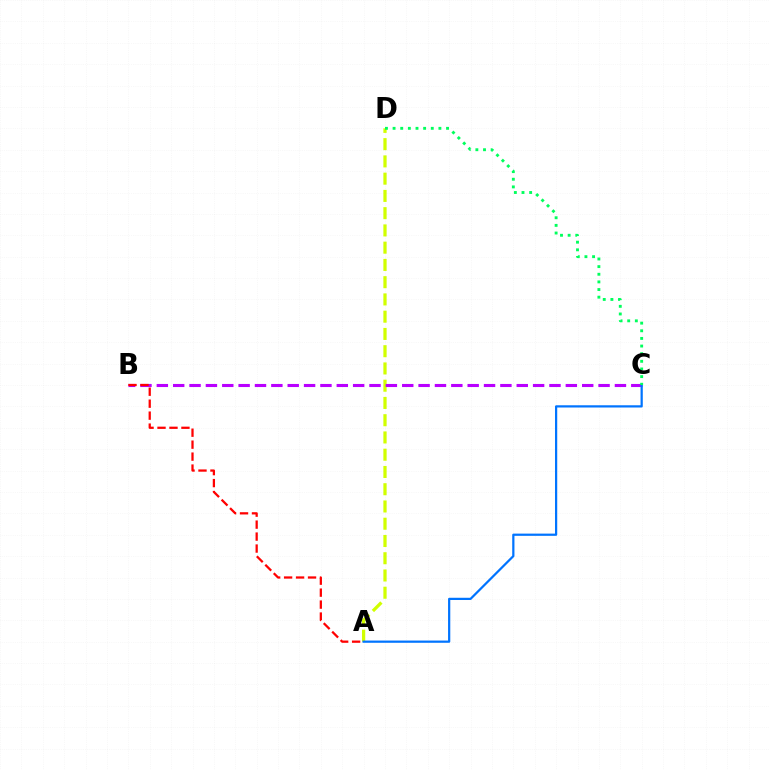{('A', 'D'): [{'color': '#d1ff00', 'line_style': 'dashed', 'thickness': 2.34}], ('B', 'C'): [{'color': '#b900ff', 'line_style': 'dashed', 'thickness': 2.22}], ('A', 'C'): [{'color': '#0074ff', 'line_style': 'solid', 'thickness': 1.6}], ('C', 'D'): [{'color': '#00ff5c', 'line_style': 'dotted', 'thickness': 2.08}], ('A', 'B'): [{'color': '#ff0000', 'line_style': 'dashed', 'thickness': 1.63}]}